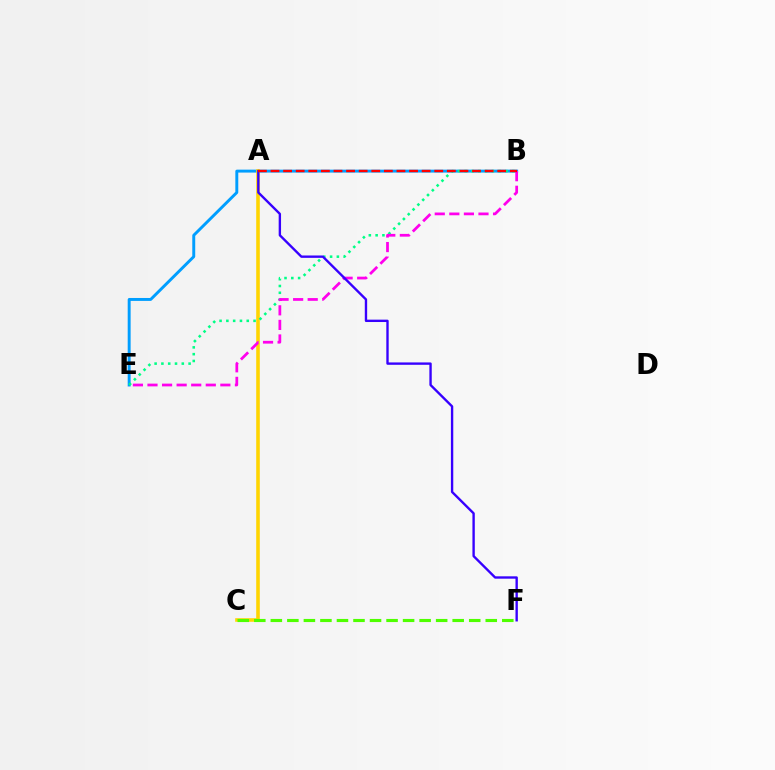{('B', 'E'): [{'color': '#009eff', 'line_style': 'solid', 'thickness': 2.11}, {'color': '#00ff86', 'line_style': 'dotted', 'thickness': 1.85}, {'color': '#ff00ed', 'line_style': 'dashed', 'thickness': 1.98}], ('A', 'C'): [{'color': '#ffd500', 'line_style': 'solid', 'thickness': 2.58}], ('A', 'F'): [{'color': '#3700ff', 'line_style': 'solid', 'thickness': 1.71}], ('C', 'F'): [{'color': '#4fff00', 'line_style': 'dashed', 'thickness': 2.25}], ('A', 'B'): [{'color': '#ff0000', 'line_style': 'dashed', 'thickness': 1.71}]}